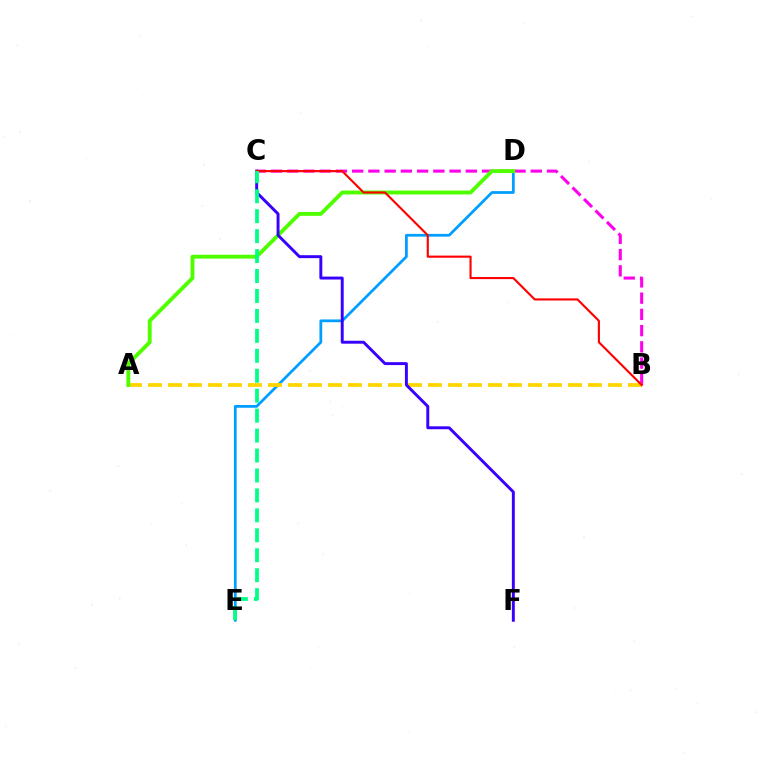{('D', 'E'): [{'color': '#009eff', 'line_style': 'solid', 'thickness': 1.98}], ('B', 'C'): [{'color': '#ff00ed', 'line_style': 'dashed', 'thickness': 2.21}, {'color': '#ff0000', 'line_style': 'solid', 'thickness': 1.53}], ('A', 'B'): [{'color': '#ffd500', 'line_style': 'dashed', 'thickness': 2.72}], ('A', 'D'): [{'color': '#4fff00', 'line_style': 'solid', 'thickness': 2.79}], ('C', 'F'): [{'color': '#3700ff', 'line_style': 'solid', 'thickness': 2.11}], ('C', 'E'): [{'color': '#00ff86', 'line_style': 'dashed', 'thickness': 2.71}]}